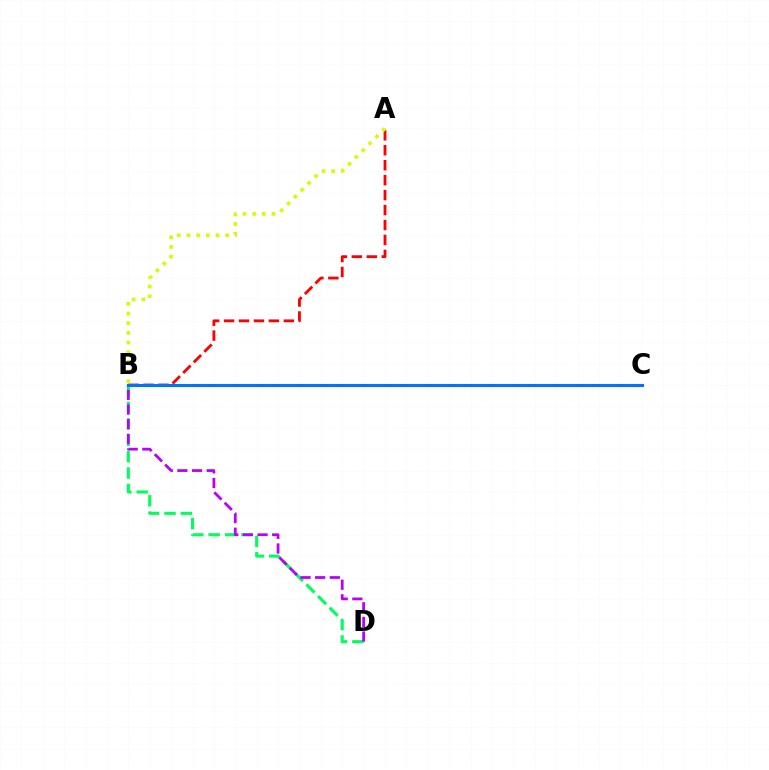{('A', 'B'): [{'color': '#ff0000', 'line_style': 'dashed', 'thickness': 2.03}, {'color': '#d1ff00', 'line_style': 'dotted', 'thickness': 2.63}], ('B', 'D'): [{'color': '#00ff5c', 'line_style': 'dashed', 'thickness': 2.23}, {'color': '#b900ff', 'line_style': 'dashed', 'thickness': 1.99}], ('B', 'C'): [{'color': '#0074ff', 'line_style': 'solid', 'thickness': 2.2}]}